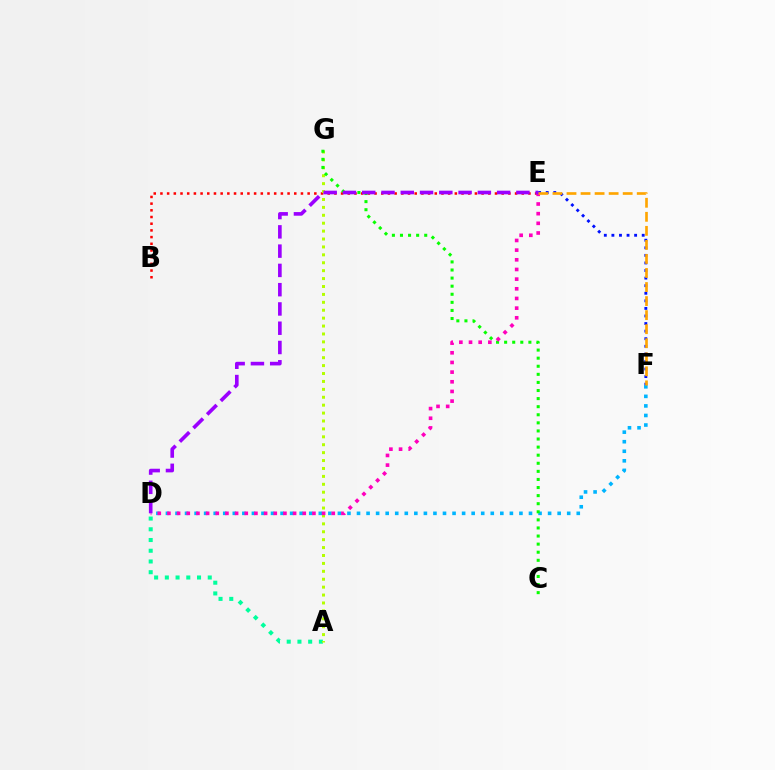{('E', 'F'): [{'color': '#0010ff', 'line_style': 'dotted', 'thickness': 2.06}, {'color': '#ffa500', 'line_style': 'dashed', 'thickness': 1.91}], ('D', 'F'): [{'color': '#00b5ff', 'line_style': 'dotted', 'thickness': 2.6}], ('A', 'D'): [{'color': '#00ff9d', 'line_style': 'dotted', 'thickness': 2.91}], ('B', 'E'): [{'color': '#ff0000', 'line_style': 'dotted', 'thickness': 1.82}], ('A', 'G'): [{'color': '#b3ff00', 'line_style': 'dotted', 'thickness': 2.15}], ('C', 'G'): [{'color': '#08ff00', 'line_style': 'dotted', 'thickness': 2.2}], ('D', 'E'): [{'color': '#ff00bd', 'line_style': 'dotted', 'thickness': 2.63}, {'color': '#9b00ff', 'line_style': 'dashed', 'thickness': 2.62}]}